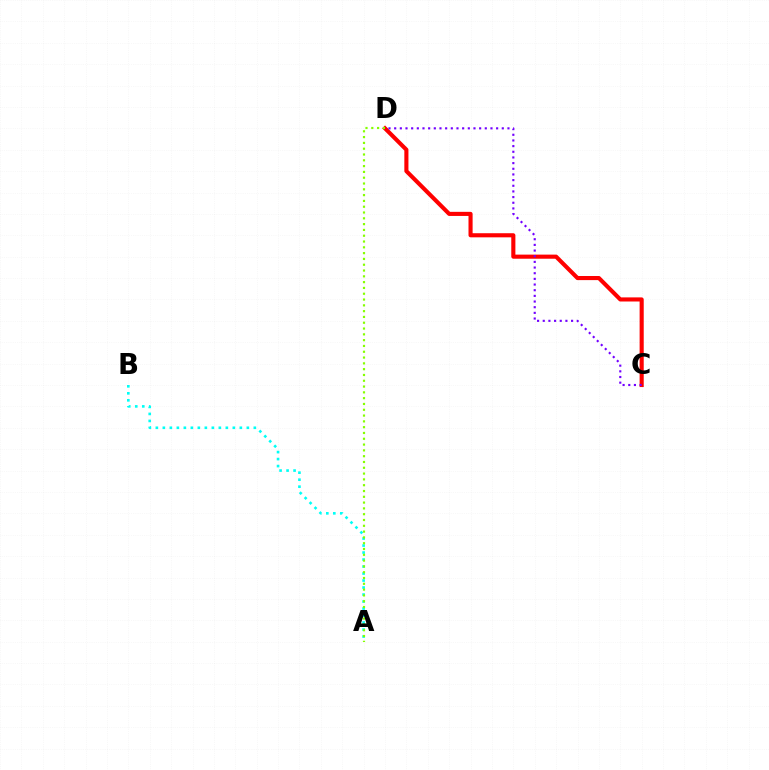{('C', 'D'): [{'color': '#ff0000', 'line_style': 'solid', 'thickness': 2.96}, {'color': '#7200ff', 'line_style': 'dotted', 'thickness': 1.54}], ('A', 'B'): [{'color': '#00fff6', 'line_style': 'dotted', 'thickness': 1.9}], ('A', 'D'): [{'color': '#84ff00', 'line_style': 'dotted', 'thickness': 1.58}]}